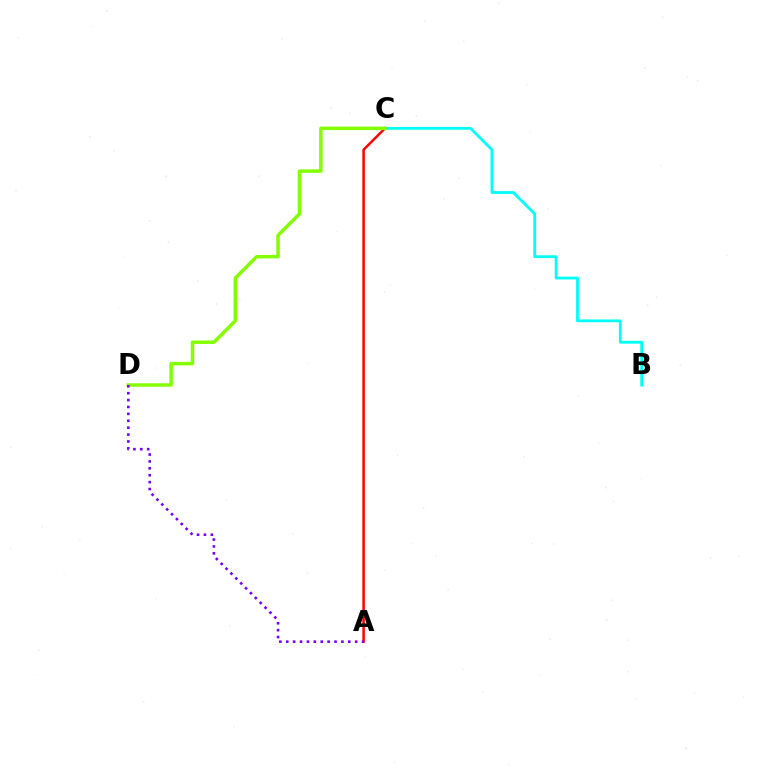{('B', 'C'): [{'color': '#00fff6', 'line_style': 'solid', 'thickness': 2.02}], ('A', 'C'): [{'color': '#ff0000', 'line_style': 'solid', 'thickness': 1.79}], ('C', 'D'): [{'color': '#84ff00', 'line_style': 'solid', 'thickness': 2.5}], ('A', 'D'): [{'color': '#7200ff', 'line_style': 'dotted', 'thickness': 1.87}]}